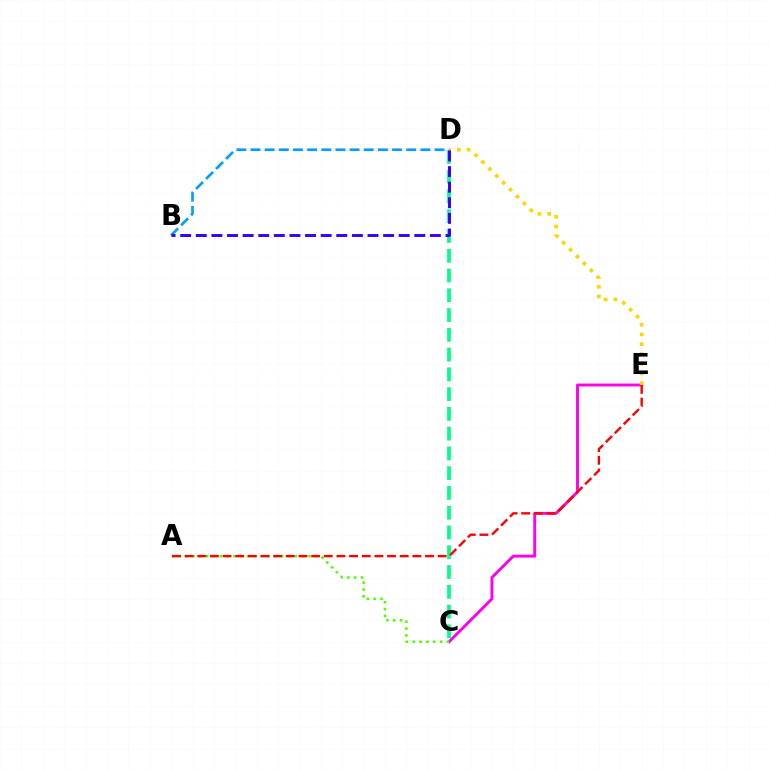{('C', 'D'): [{'color': '#00ff86', 'line_style': 'dashed', 'thickness': 2.69}], ('C', 'E'): [{'color': '#ff00ed', 'line_style': 'solid', 'thickness': 2.09}], ('A', 'C'): [{'color': '#4fff00', 'line_style': 'dotted', 'thickness': 1.85}], ('D', 'E'): [{'color': '#ffd500', 'line_style': 'dotted', 'thickness': 2.65}], ('B', 'D'): [{'color': '#009eff', 'line_style': 'dashed', 'thickness': 1.92}, {'color': '#3700ff', 'line_style': 'dashed', 'thickness': 2.12}], ('A', 'E'): [{'color': '#ff0000', 'line_style': 'dashed', 'thickness': 1.72}]}